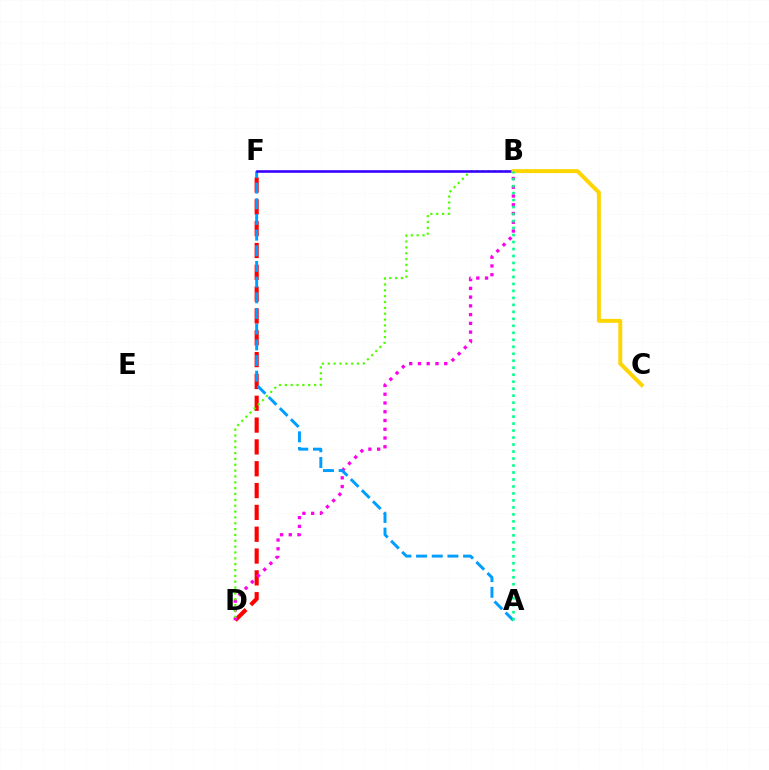{('D', 'F'): [{'color': '#ff0000', 'line_style': 'dashed', 'thickness': 2.96}], ('B', 'D'): [{'color': '#ff00ed', 'line_style': 'dotted', 'thickness': 2.38}, {'color': '#4fff00', 'line_style': 'dotted', 'thickness': 1.59}], ('A', 'F'): [{'color': '#009eff', 'line_style': 'dashed', 'thickness': 2.13}], ('B', 'F'): [{'color': '#3700ff', 'line_style': 'solid', 'thickness': 1.86}], ('B', 'C'): [{'color': '#ffd500', 'line_style': 'solid', 'thickness': 2.83}], ('A', 'B'): [{'color': '#00ff86', 'line_style': 'dotted', 'thickness': 1.9}]}